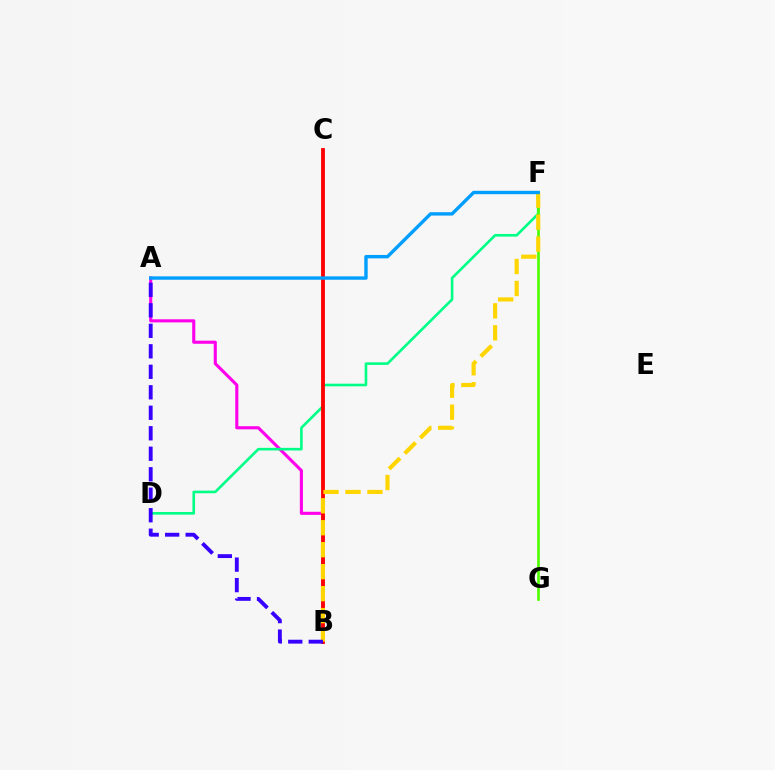{('A', 'B'): [{'color': '#ff00ed', 'line_style': 'solid', 'thickness': 2.24}, {'color': '#3700ff', 'line_style': 'dashed', 'thickness': 2.78}], ('D', 'F'): [{'color': '#00ff86', 'line_style': 'solid', 'thickness': 1.89}], ('F', 'G'): [{'color': '#4fff00', 'line_style': 'solid', 'thickness': 1.92}], ('B', 'C'): [{'color': '#ff0000', 'line_style': 'solid', 'thickness': 2.75}], ('B', 'F'): [{'color': '#ffd500', 'line_style': 'dashed', 'thickness': 2.98}], ('A', 'F'): [{'color': '#009eff', 'line_style': 'solid', 'thickness': 2.43}]}